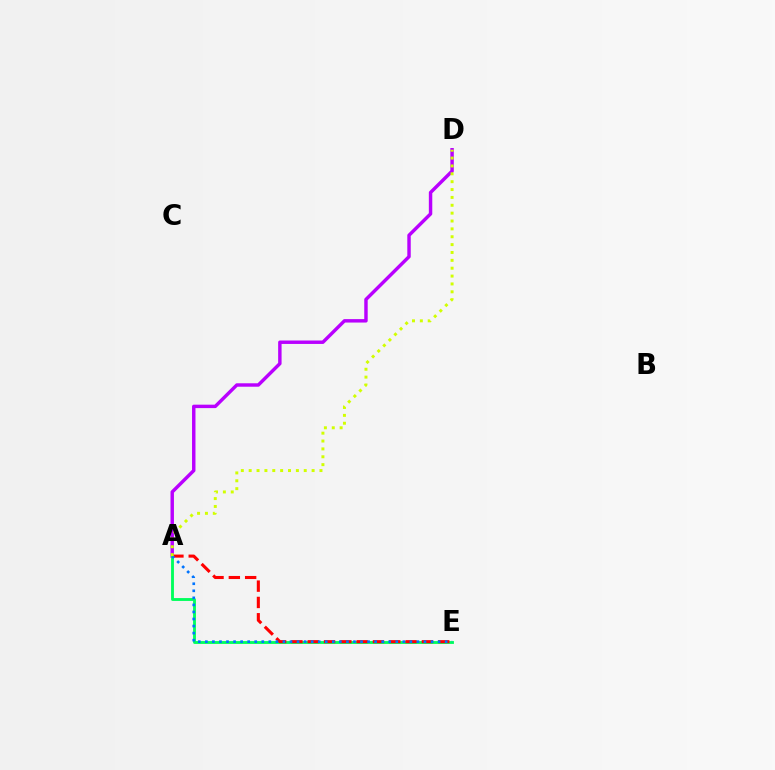{('A', 'D'): [{'color': '#b900ff', 'line_style': 'solid', 'thickness': 2.47}, {'color': '#d1ff00', 'line_style': 'dotted', 'thickness': 2.14}], ('A', 'E'): [{'color': '#00ff5c', 'line_style': 'solid', 'thickness': 2.06}, {'color': '#ff0000', 'line_style': 'dashed', 'thickness': 2.22}, {'color': '#0074ff', 'line_style': 'dotted', 'thickness': 1.92}]}